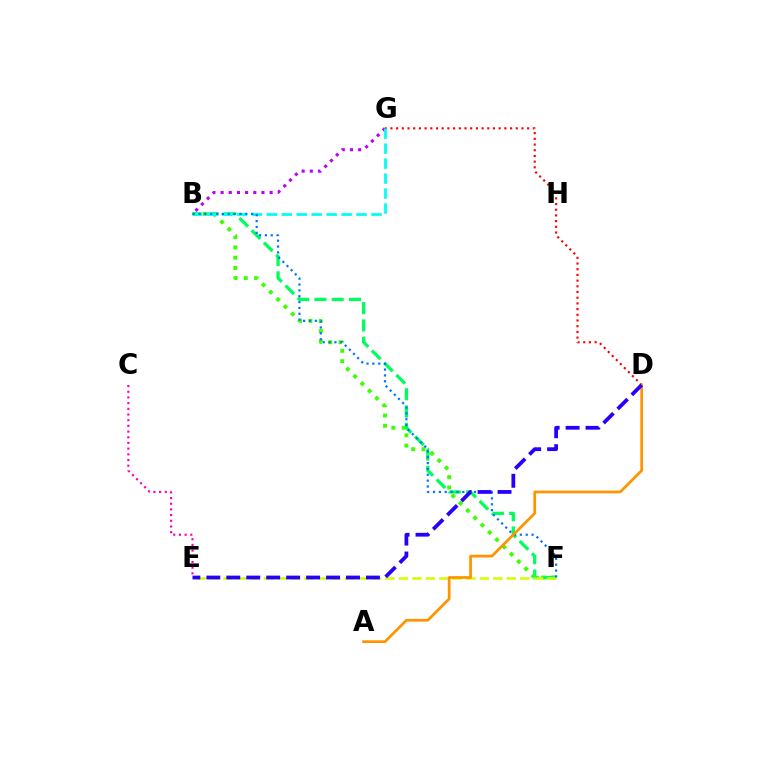{('B', 'F'): [{'color': '#3dff00', 'line_style': 'dotted', 'thickness': 2.8}, {'color': '#00ff5c', 'line_style': 'dashed', 'thickness': 2.35}, {'color': '#0074ff', 'line_style': 'dotted', 'thickness': 1.59}], ('D', 'G'): [{'color': '#ff0000', 'line_style': 'dotted', 'thickness': 1.55}], ('C', 'E'): [{'color': '#ff00ac', 'line_style': 'dotted', 'thickness': 1.55}], ('B', 'G'): [{'color': '#b900ff', 'line_style': 'dotted', 'thickness': 2.22}, {'color': '#00fff6', 'line_style': 'dashed', 'thickness': 2.03}], ('E', 'F'): [{'color': '#d1ff00', 'line_style': 'dashed', 'thickness': 1.83}], ('A', 'D'): [{'color': '#ff9400', 'line_style': 'solid', 'thickness': 1.97}], ('D', 'E'): [{'color': '#2500ff', 'line_style': 'dashed', 'thickness': 2.71}]}